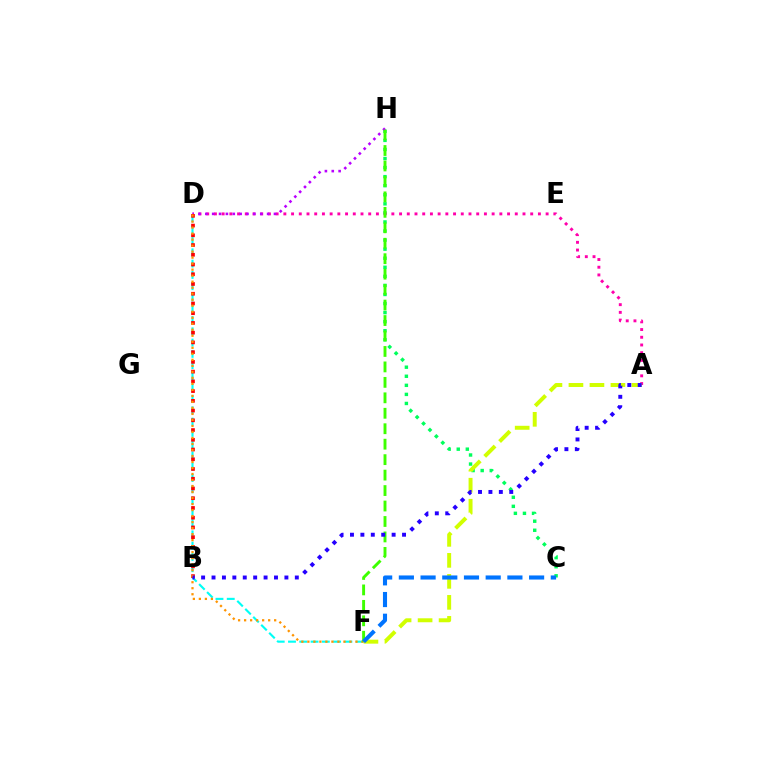{('C', 'H'): [{'color': '#00ff5c', 'line_style': 'dotted', 'thickness': 2.46}], ('A', 'D'): [{'color': '#ff00ac', 'line_style': 'dotted', 'thickness': 2.1}], ('A', 'F'): [{'color': '#d1ff00', 'line_style': 'dashed', 'thickness': 2.85}], ('D', 'H'): [{'color': '#b900ff', 'line_style': 'dotted', 'thickness': 1.87}], ('D', 'F'): [{'color': '#00fff6', 'line_style': 'dashed', 'thickness': 1.53}, {'color': '#ff9400', 'line_style': 'dotted', 'thickness': 1.63}], ('B', 'D'): [{'color': '#ff0000', 'line_style': 'dotted', 'thickness': 2.65}], ('F', 'H'): [{'color': '#3dff00', 'line_style': 'dashed', 'thickness': 2.1}], ('A', 'B'): [{'color': '#2500ff', 'line_style': 'dotted', 'thickness': 2.83}], ('C', 'F'): [{'color': '#0074ff', 'line_style': 'dashed', 'thickness': 2.95}]}